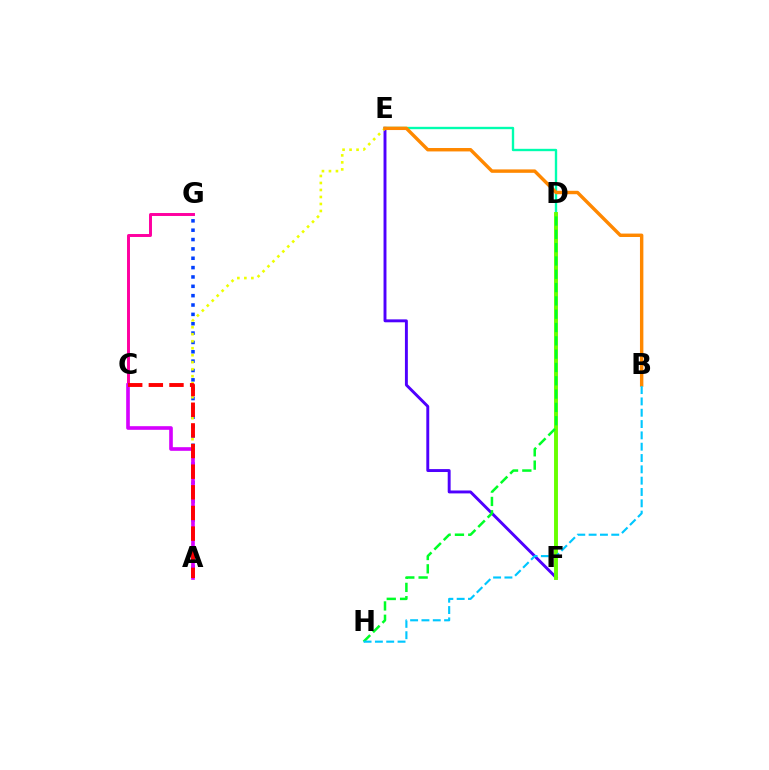{('A', 'G'): [{'color': '#003fff', 'line_style': 'dotted', 'thickness': 2.54}], ('E', 'F'): [{'color': '#4f00ff', 'line_style': 'solid', 'thickness': 2.1}], ('A', 'E'): [{'color': '#eeff00', 'line_style': 'dotted', 'thickness': 1.9}], ('D', 'E'): [{'color': '#00ffaf', 'line_style': 'solid', 'thickness': 1.7}], ('D', 'F'): [{'color': '#66ff00', 'line_style': 'solid', 'thickness': 2.81}], ('D', 'H'): [{'color': '#00ff27', 'line_style': 'dashed', 'thickness': 1.81}], ('C', 'G'): [{'color': '#ff00a0', 'line_style': 'solid', 'thickness': 2.12}], ('B', 'E'): [{'color': '#ff8800', 'line_style': 'solid', 'thickness': 2.46}], ('A', 'C'): [{'color': '#d600ff', 'line_style': 'solid', 'thickness': 2.62}, {'color': '#ff0000', 'line_style': 'dashed', 'thickness': 2.8}], ('B', 'H'): [{'color': '#00c7ff', 'line_style': 'dashed', 'thickness': 1.54}]}